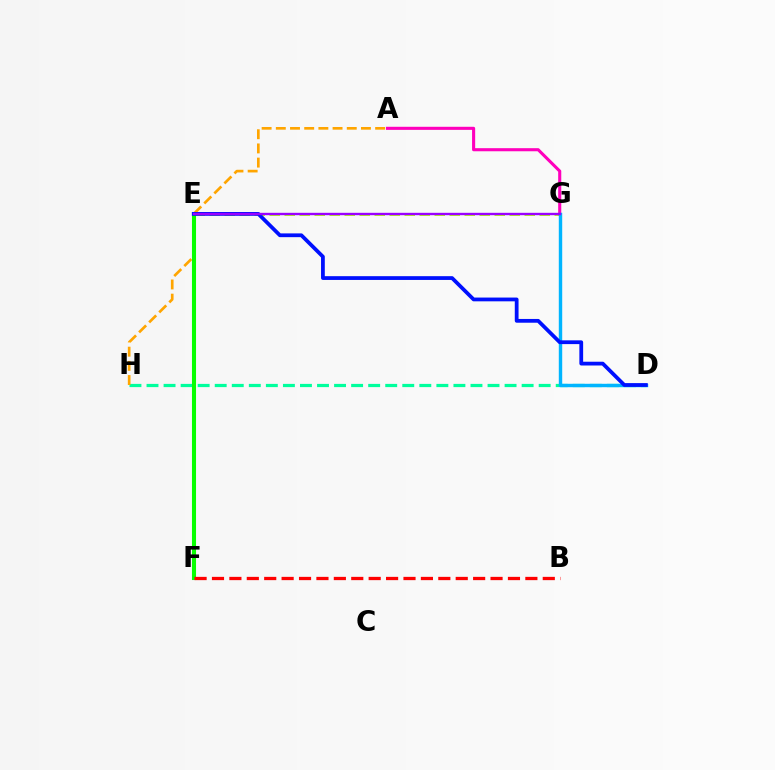{('E', 'G'): [{'color': '#b3ff00', 'line_style': 'dashed', 'thickness': 2.04}, {'color': '#9b00ff', 'line_style': 'solid', 'thickness': 1.71}], ('D', 'H'): [{'color': '#00ff9d', 'line_style': 'dashed', 'thickness': 2.32}], ('A', 'H'): [{'color': '#ffa500', 'line_style': 'dashed', 'thickness': 1.93}], ('E', 'F'): [{'color': '#08ff00', 'line_style': 'solid', 'thickness': 2.93}], ('A', 'G'): [{'color': '#ff00bd', 'line_style': 'solid', 'thickness': 2.22}], ('D', 'G'): [{'color': '#00b5ff', 'line_style': 'solid', 'thickness': 2.46}], ('D', 'E'): [{'color': '#0010ff', 'line_style': 'solid', 'thickness': 2.71}], ('B', 'F'): [{'color': '#ff0000', 'line_style': 'dashed', 'thickness': 2.37}]}